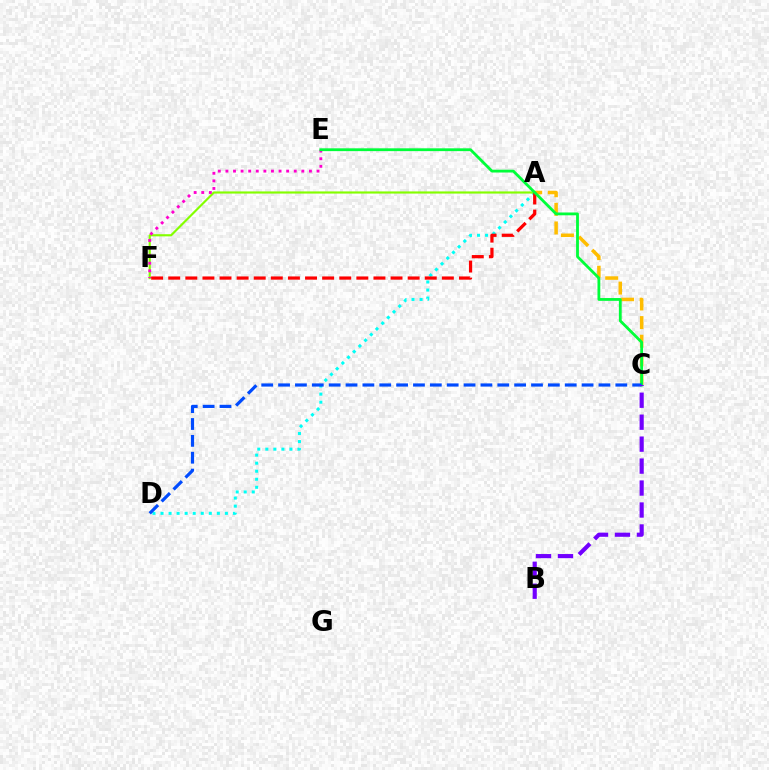{('A', 'D'): [{'color': '#00fff6', 'line_style': 'dotted', 'thickness': 2.19}], ('A', 'C'): [{'color': '#ffbd00', 'line_style': 'dashed', 'thickness': 2.53}], ('A', 'F'): [{'color': '#84ff00', 'line_style': 'solid', 'thickness': 1.55}, {'color': '#ff0000', 'line_style': 'dashed', 'thickness': 2.32}], ('E', 'F'): [{'color': '#ff00cf', 'line_style': 'dotted', 'thickness': 2.06}], ('C', 'E'): [{'color': '#00ff39', 'line_style': 'solid', 'thickness': 2.02}], ('C', 'D'): [{'color': '#004bff', 'line_style': 'dashed', 'thickness': 2.29}], ('B', 'C'): [{'color': '#7200ff', 'line_style': 'dashed', 'thickness': 2.98}]}